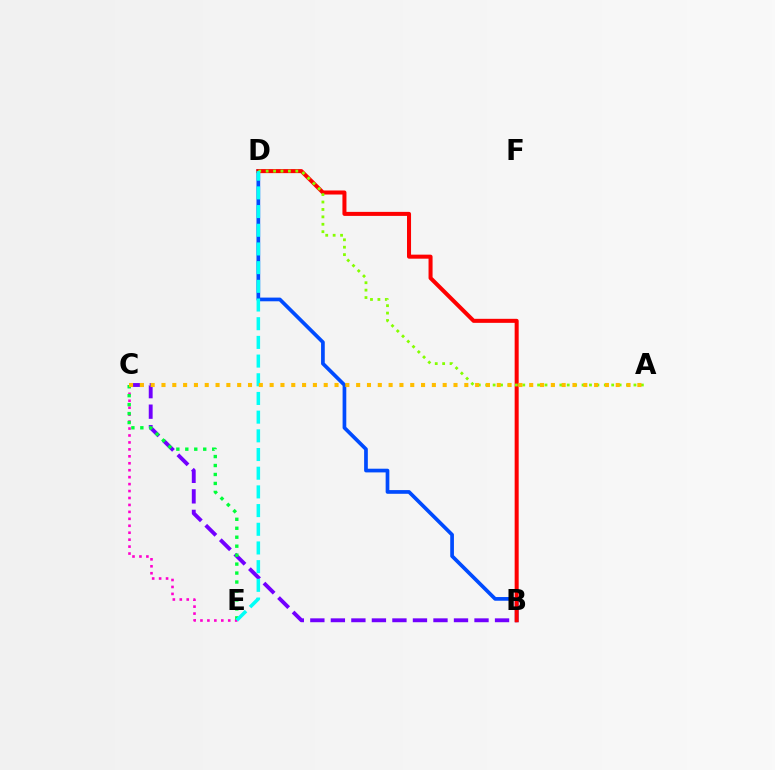{('B', 'C'): [{'color': '#7200ff', 'line_style': 'dashed', 'thickness': 2.79}], ('B', 'D'): [{'color': '#004bff', 'line_style': 'solid', 'thickness': 2.66}, {'color': '#ff0000', 'line_style': 'solid', 'thickness': 2.9}], ('C', 'E'): [{'color': '#ff00cf', 'line_style': 'dotted', 'thickness': 1.89}, {'color': '#00ff39', 'line_style': 'dotted', 'thickness': 2.44}], ('A', 'D'): [{'color': '#84ff00', 'line_style': 'dotted', 'thickness': 2.01}], ('D', 'E'): [{'color': '#00fff6', 'line_style': 'dashed', 'thickness': 2.54}], ('A', 'C'): [{'color': '#ffbd00', 'line_style': 'dotted', 'thickness': 2.94}]}